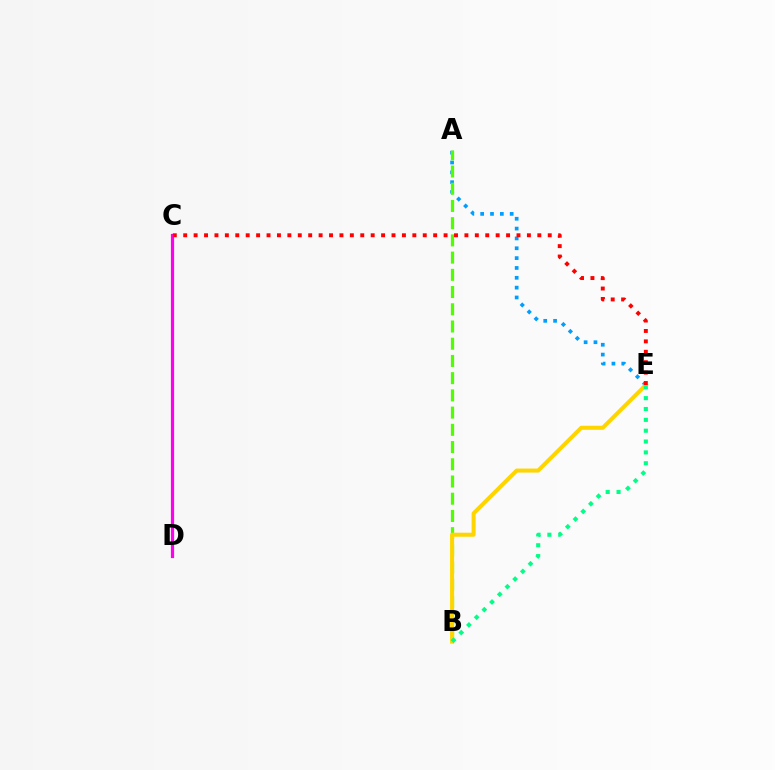{('C', 'D'): [{'color': '#3700ff', 'line_style': 'dashed', 'thickness': 2.16}, {'color': '#ff00ed', 'line_style': 'solid', 'thickness': 2.3}], ('A', 'E'): [{'color': '#009eff', 'line_style': 'dotted', 'thickness': 2.67}], ('A', 'B'): [{'color': '#4fff00', 'line_style': 'dashed', 'thickness': 2.34}], ('B', 'E'): [{'color': '#ffd500', 'line_style': 'solid', 'thickness': 2.9}, {'color': '#00ff86', 'line_style': 'dotted', 'thickness': 2.95}], ('C', 'E'): [{'color': '#ff0000', 'line_style': 'dotted', 'thickness': 2.83}]}